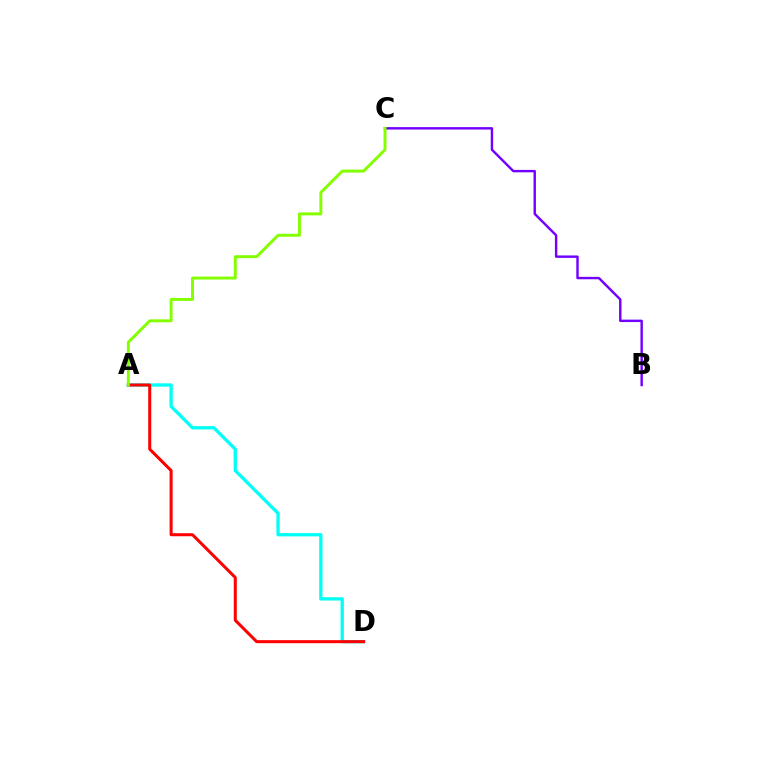{('A', 'D'): [{'color': '#00fff6', 'line_style': 'solid', 'thickness': 2.37}, {'color': '#ff0000', 'line_style': 'solid', 'thickness': 2.18}], ('B', 'C'): [{'color': '#7200ff', 'line_style': 'solid', 'thickness': 1.74}], ('A', 'C'): [{'color': '#84ff00', 'line_style': 'solid', 'thickness': 2.12}]}